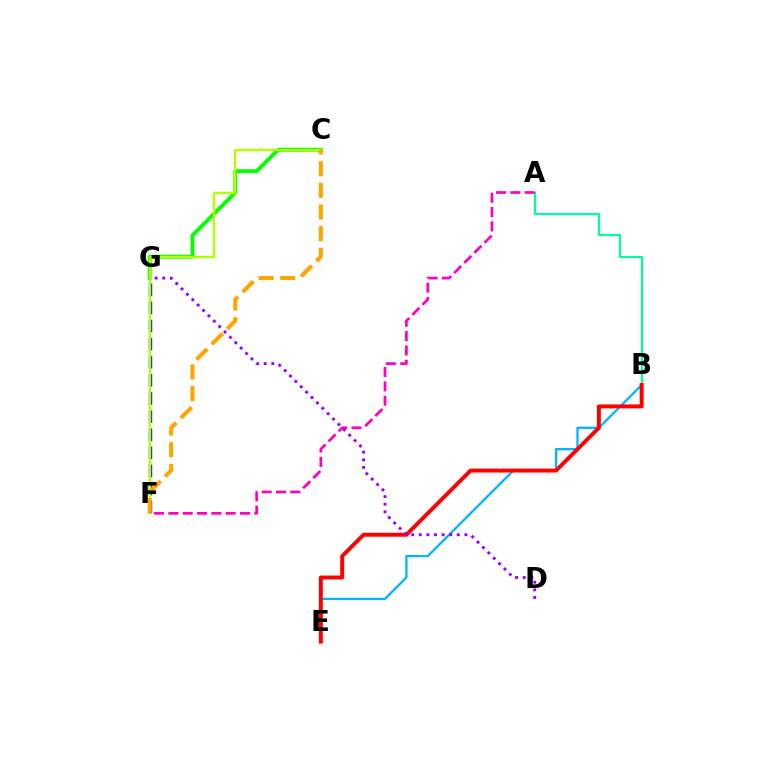{('C', 'G'): [{'color': '#08ff00', 'line_style': 'solid', 'thickness': 2.79}], ('A', 'B'): [{'color': '#00ff9d', 'line_style': 'solid', 'thickness': 1.55}], ('B', 'E'): [{'color': '#00b5ff', 'line_style': 'solid', 'thickness': 1.65}, {'color': '#ff0000', 'line_style': 'solid', 'thickness': 2.84}], ('F', 'G'): [{'color': '#0010ff', 'line_style': 'dashed', 'thickness': 2.46}], ('A', 'F'): [{'color': '#ff00bd', 'line_style': 'dashed', 'thickness': 1.95}], ('C', 'F'): [{'color': '#b3ff00', 'line_style': 'solid', 'thickness': 1.73}, {'color': '#ffa500', 'line_style': 'dashed', 'thickness': 2.94}], ('D', 'G'): [{'color': '#9b00ff', 'line_style': 'dotted', 'thickness': 2.07}]}